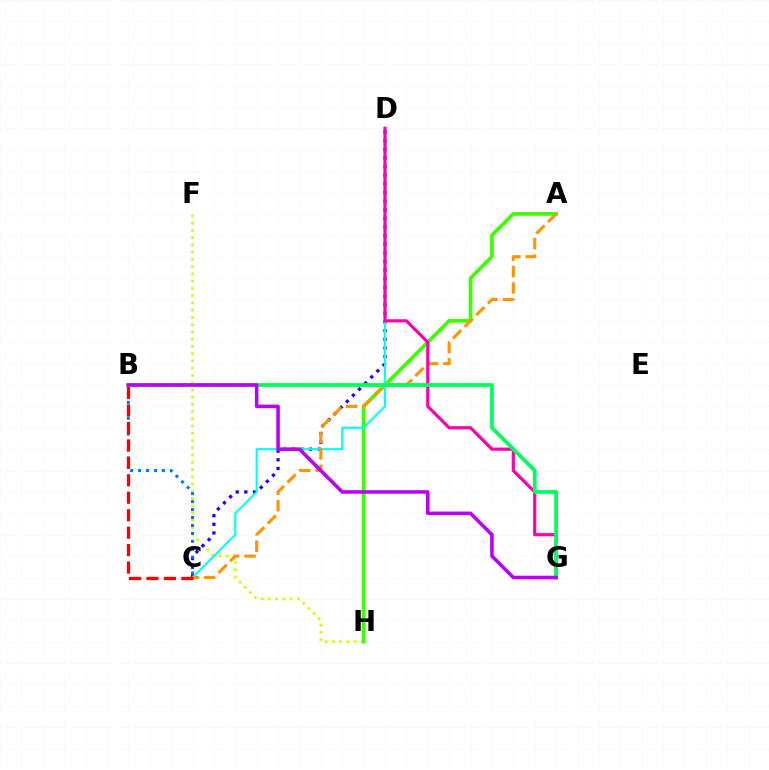{('F', 'H'): [{'color': '#d1ff00', 'line_style': 'dotted', 'thickness': 1.97}], ('A', 'H'): [{'color': '#3dff00', 'line_style': 'solid', 'thickness': 2.68}], ('C', 'D'): [{'color': '#2500ff', 'line_style': 'dotted', 'thickness': 2.35}, {'color': '#00fff6', 'line_style': 'solid', 'thickness': 1.51}], ('B', 'C'): [{'color': '#0074ff', 'line_style': 'dotted', 'thickness': 2.16}, {'color': '#ff0000', 'line_style': 'dashed', 'thickness': 2.37}], ('A', 'C'): [{'color': '#ff9400', 'line_style': 'dashed', 'thickness': 2.23}], ('D', 'G'): [{'color': '#ff00ac', 'line_style': 'solid', 'thickness': 2.3}], ('B', 'G'): [{'color': '#00ff5c', 'line_style': 'solid', 'thickness': 2.71}, {'color': '#b900ff', 'line_style': 'solid', 'thickness': 2.56}]}